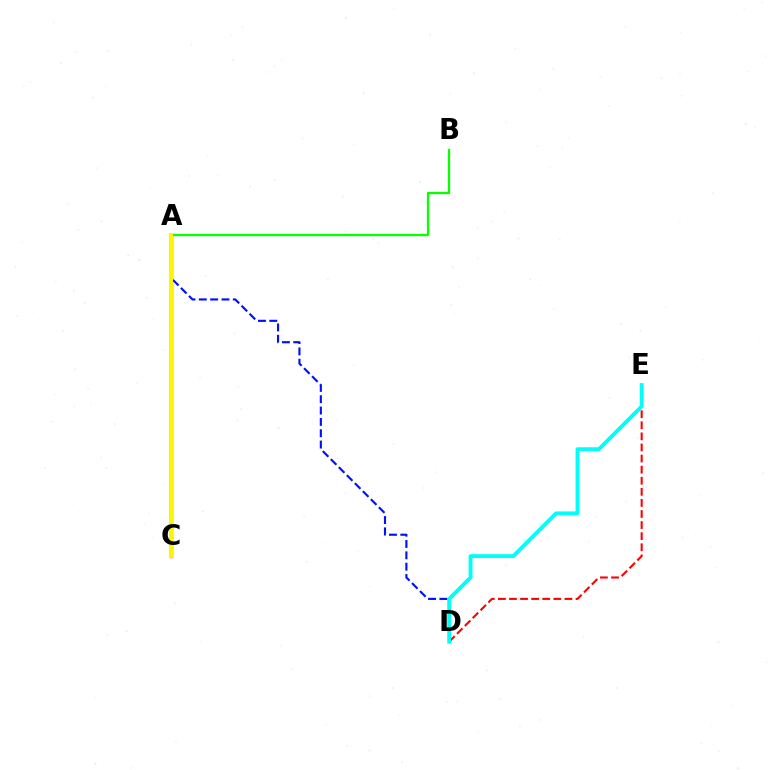{('D', 'E'): [{'color': '#ff0000', 'line_style': 'dashed', 'thickness': 1.51}, {'color': '#00fff6', 'line_style': 'solid', 'thickness': 2.78}], ('A', 'B'): [{'color': '#08ff00', 'line_style': 'solid', 'thickness': 1.63}], ('A', 'C'): [{'color': '#ee00ff', 'line_style': 'solid', 'thickness': 2.43}, {'color': '#fcf500', 'line_style': 'solid', 'thickness': 2.95}], ('A', 'D'): [{'color': '#0010ff', 'line_style': 'dashed', 'thickness': 1.54}]}